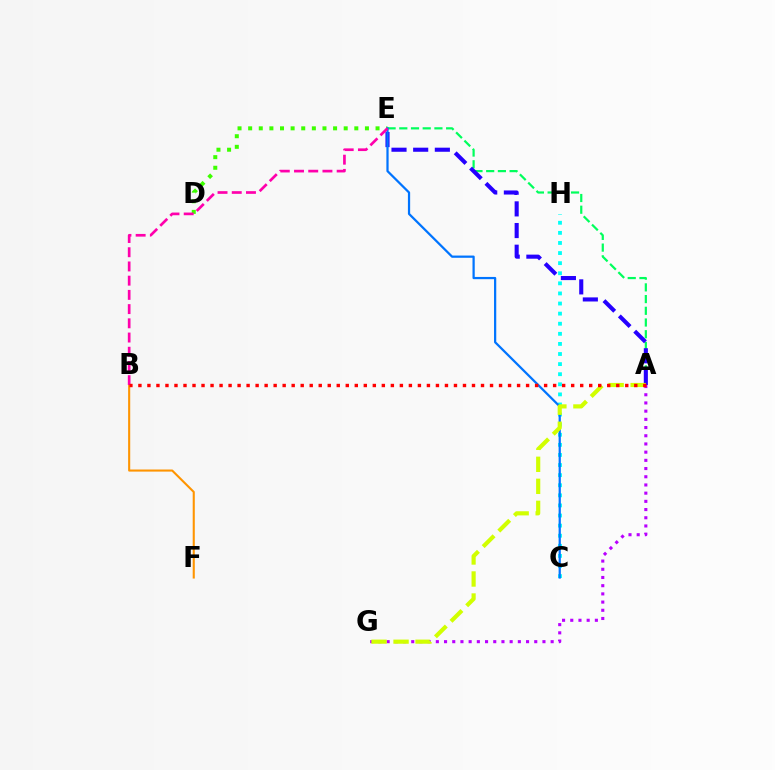{('B', 'F'): [{'color': '#ff9400', 'line_style': 'solid', 'thickness': 1.51}], ('A', 'E'): [{'color': '#00ff5c', 'line_style': 'dashed', 'thickness': 1.59}, {'color': '#2500ff', 'line_style': 'dashed', 'thickness': 2.94}], ('C', 'H'): [{'color': '#00fff6', 'line_style': 'dotted', 'thickness': 2.74}], ('D', 'E'): [{'color': '#3dff00', 'line_style': 'dotted', 'thickness': 2.88}], ('C', 'E'): [{'color': '#0074ff', 'line_style': 'solid', 'thickness': 1.61}], ('B', 'E'): [{'color': '#ff00ac', 'line_style': 'dashed', 'thickness': 1.93}], ('A', 'G'): [{'color': '#b900ff', 'line_style': 'dotted', 'thickness': 2.23}, {'color': '#d1ff00', 'line_style': 'dashed', 'thickness': 2.99}], ('A', 'B'): [{'color': '#ff0000', 'line_style': 'dotted', 'thickness': 2.45}]}